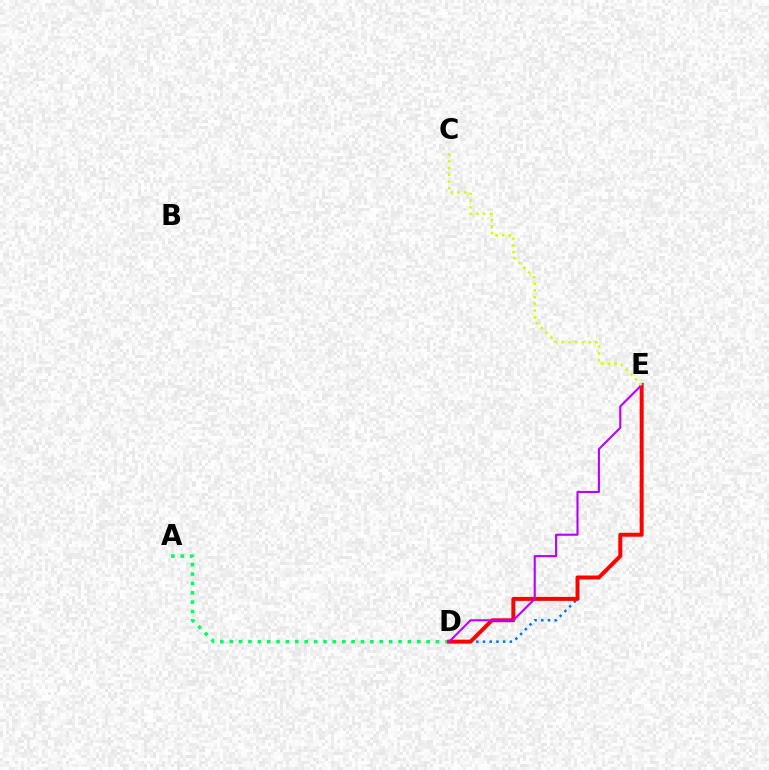{('D', 'E'): [{'color': '#0074ff', 'line_style': 'dotted', 'thickness': 1.82}, {'color': '#ff0000', 'line_style': 'solid', 'thickness': 2.86}, {'color': '#b900ff', 'line_style': 'solid', 'thickness': 1.52}], ('A', 'D'): [{'color': '#00ff5c', 'line_style': 'dotted', 'thickness': 2.55}], ('C', 'E'): [{'color': '#d1ff00', 'line_style': 'dotted', 'thickness': 1.83}]}